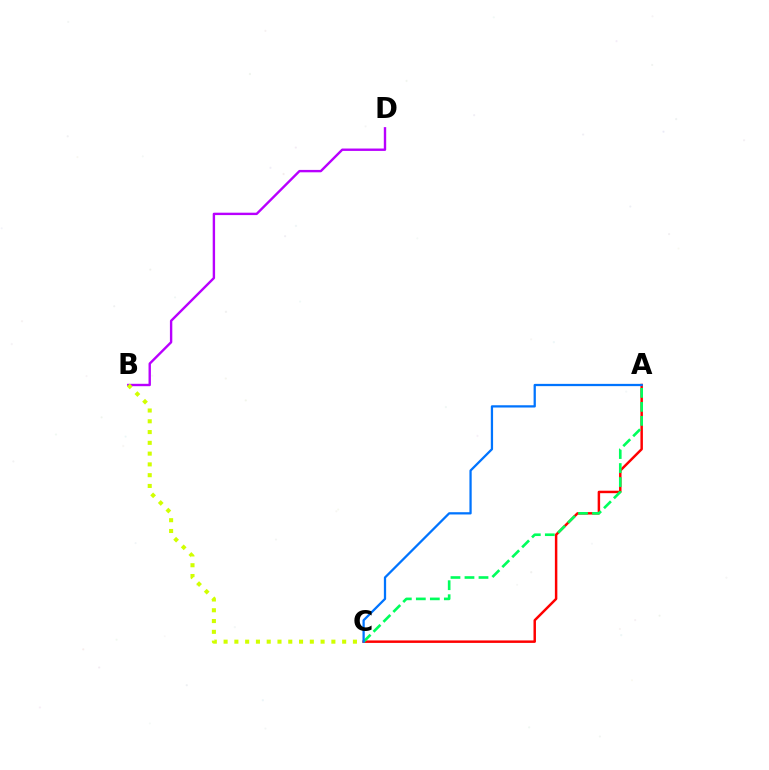{('A', 'C'): [{'color': '#ff0000', 'line_style': 'solid', 'thickness': 1.78}, {'color': '#00ff5c', 'line_style': 'dashed', 'thickness': 1.9}, {'color': '#0074ff', 'line_style': 'solid', 'thickness': 1.63}], ('B', 'D'): [{'color': '#b900ff', 'line_style': 'solid', 'thickness': 1.72}], ('B', 'C'): [{'color': '#d1ff00', 'line_style': 'dotted', 'thickness': 2.93}]}